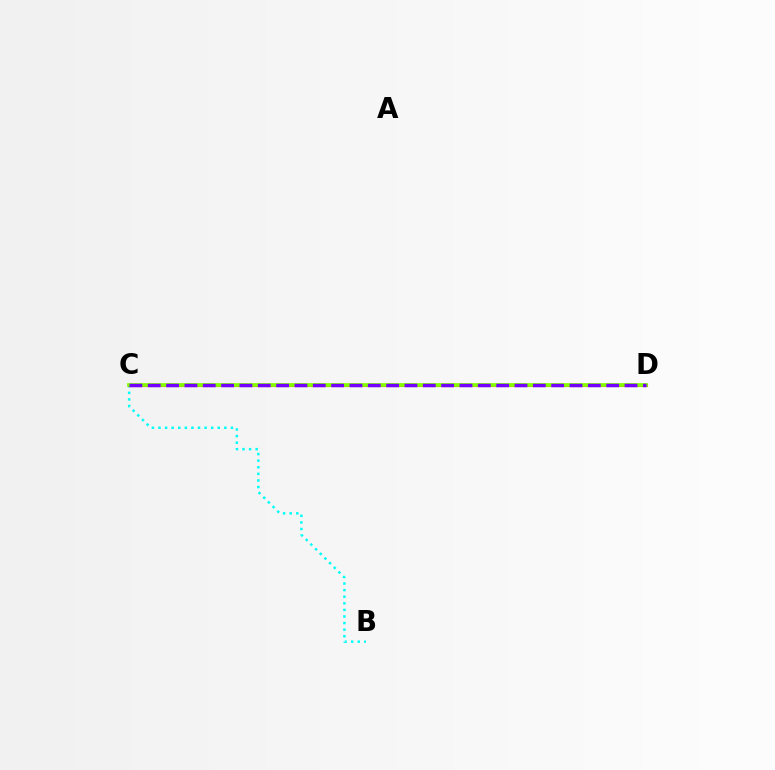{('B', 'C'): [{'color': '#00fff6', 'line_style': 'dotted', 'thickness': 1.79}], ('C', 'D'): [{'color': '#ff0000', 'line_style': 'solid', 'thickness': 2.22}, {'color': '#84ff00', 'line_style': 'solid', 'thickness': 2.71}, {'color': '#7200ff', 'line_style': 'dashed', 'thickness': 2.49}]}